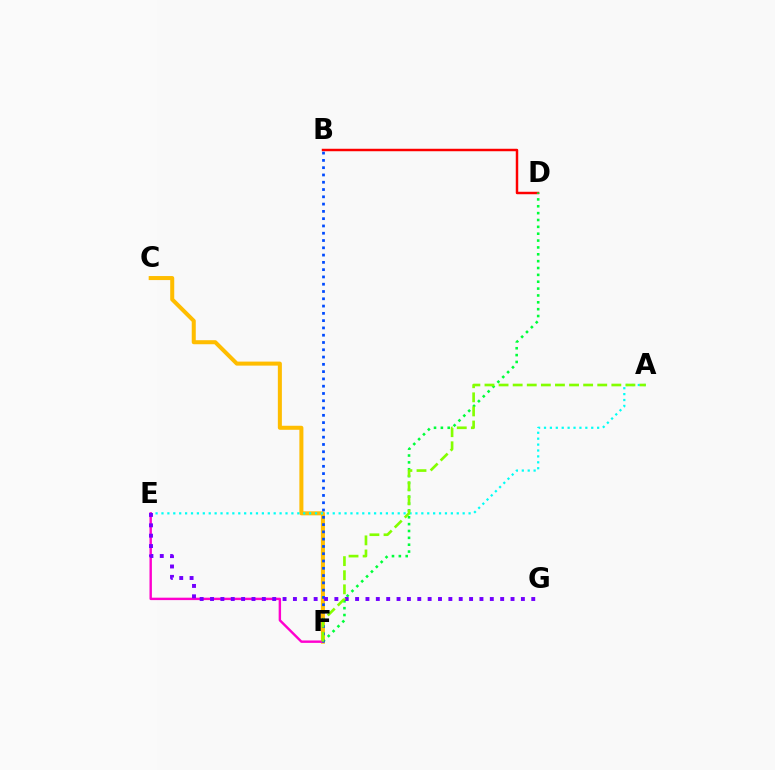{('C', 'F'): [{'color': '#ffbd00', 'line_style': 'solid', 'thickness': 2.9}], ('B', 'D'): [{'color': '#ff0000', 'line_style': 'solid', 'thickness': 1.78}], ('A', 'E'): [{'color': '#00fff6', 'line_style': 'dotted', 'thickness': 1.6}], ('E', 'F'): [{'color': '#ff00cf', 'line_style': 'solid', 'thickness': 1.74}], ('D', 'F'): [{'color': '#00ff39', 'line_style': 'dotted', 'thickness': 1.86}], ('B', 'F'): [{'color': '#004bff', 'line_style': 'dotted', 'thickness': 1.98}], ('E', 'G'): [{'color': '#7200ff', 'line_style': 'dotted', 'thickness': 2.82}], ('A', 'F'): [{'color': '#84ff00', 'line_style': 'dashed', 'thickness': 1.91}]}